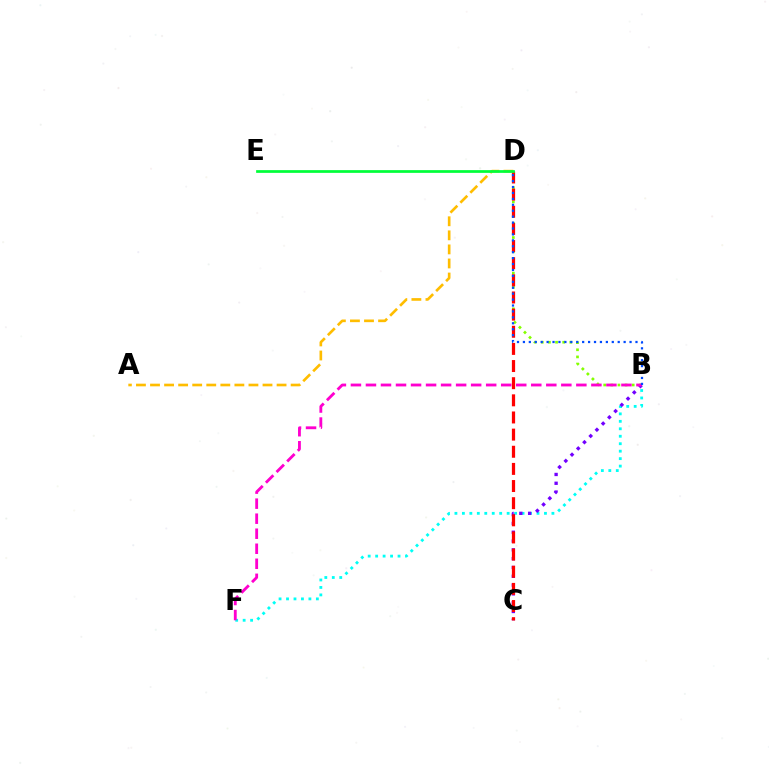{('A', 'D'): [{'color': '#ffbd00', 'line_style': 'dashed', 'thickness': 1.91}], ('B', 'D'): [{'color': '#84ff00', 'line_style': 'dotted', 'thickness': 1.94}, {'color': '#004bff', 'line_style': 'dotted', 'thickness': 1.61}], ('B', 'F'): [{'color': '#00fff6', 'line_style': 'dotted', 'thickness': 2.03}, {'color': '#ff00cf', 'line_style': 'dashed', 'thickness': 2.04}], ('B', 'C'): [{'color': '#7200ff', 'line_style': 'dotted', 'thickness': 2.39}], ('C', 'D'): [{'color': '#ff0000', 'line_style': 'dashed', 'thickness': 2.33}], ('D', 'E'): [{'color': '#00ff39', 'line_style': 'solid', 'thickness': 1.96}]}